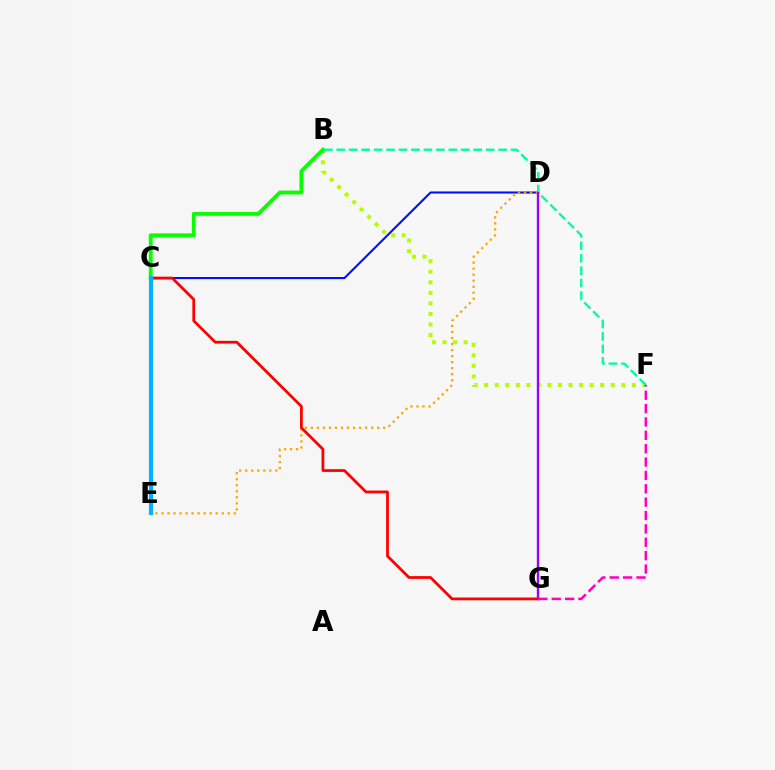{('C', 'D'): [{'color': '#0010ff', 'line_style': 'solid', 'thickness': 1.5}], ('B', 'F'): [{'color': '#b3ff00', 'line_style': 'dotted', 'thickness': 2.87}, {'color': '#00ff9d', 'line_style': 'dashed', 'thickness': 1.69}], ('D', 'E'): [{'color': '#ffa500', 'line_style': 'dotted', 'thickness': 1.64}], ('B', 'C'): [{'color': '#08ff00', 'line_style': 'solid', 'thickness': 2.76}], ('D', 'G'): [{'color': '#9b00ff', 'line_style': 'solid', 'thickness': 1.7}], ('C', 'G'): [{'color': '#ff0000', 'line_style': 'solid', 'thickness': 1.99}], ('F', 'G'): [{'color': '#ff00bd', 'line_style': 'dashed', 'thickness': 1.82}], ('C', 'E'): [{'color': '#00b5ff', 'line_style': 'solid', 'thickness': 3.0}]}